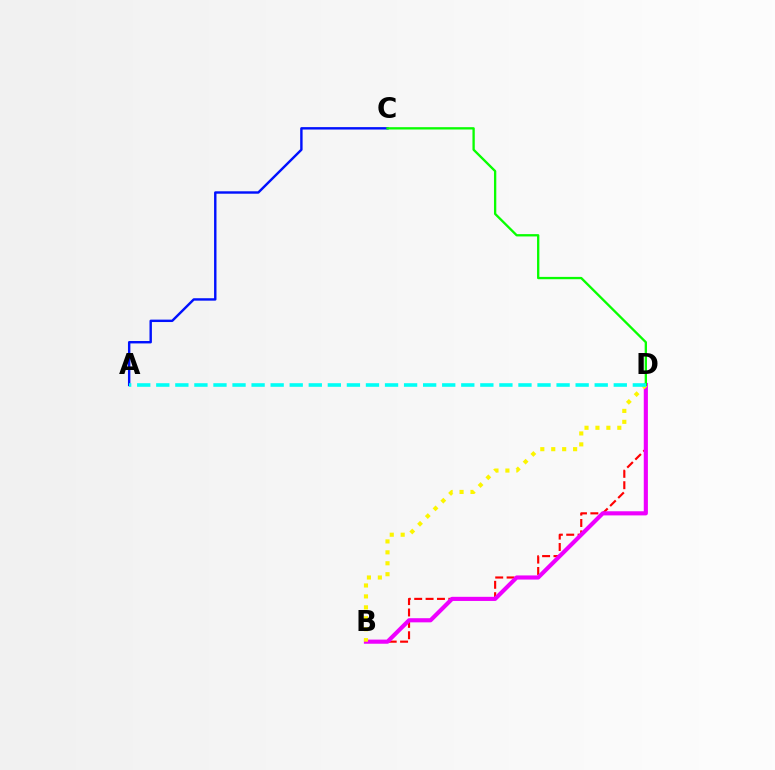{('B', 'D'): [{'color': '#ff0000', 'line_style': 'dashed', 'thickness': 1.55}, {'color': '#ee00ff', 'line_style': 'solid', 'thickness': 2.98}, {'color': '#fcf500', 'line_style': 'dotted', 'thickness': 2.97}], ('A', 'C'): [{'color': '#0010ff', 'line_style': 'solid', 'thickness': 1.74}], ('C', 'D'): [{'color': '#08ff00', 'line_style': 'solid', 'thickness': 1.67}], ('A', 'D'): [{'color': '#00fff6', 'line_style': 'dashed', 'thickness': 2.59}]}